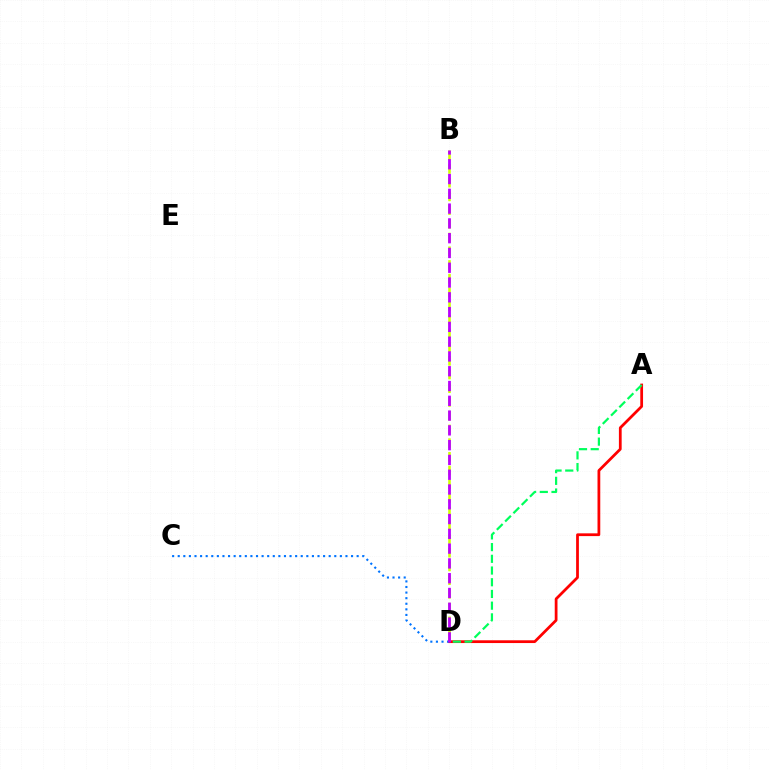{('B', 'D'): [{'color': '#d1ff00', 'line_style': 'dashed', 'thickness': 1.86}, {'color': '#b900ff', 'line_style': 'dashed', 'thickness': 2.01}], ('A', 'D'): [{'color': '#ff0000', 'line_style': 'solid', 'thickness': 1.99}, {'color': '#00ff5c', 'line_style': 'dashed', 'thickness': 1.59}], ('C', 'D'): [{'color': '#0074ff', 'line_style': 'dotted', 'thickness': 1.52}]}